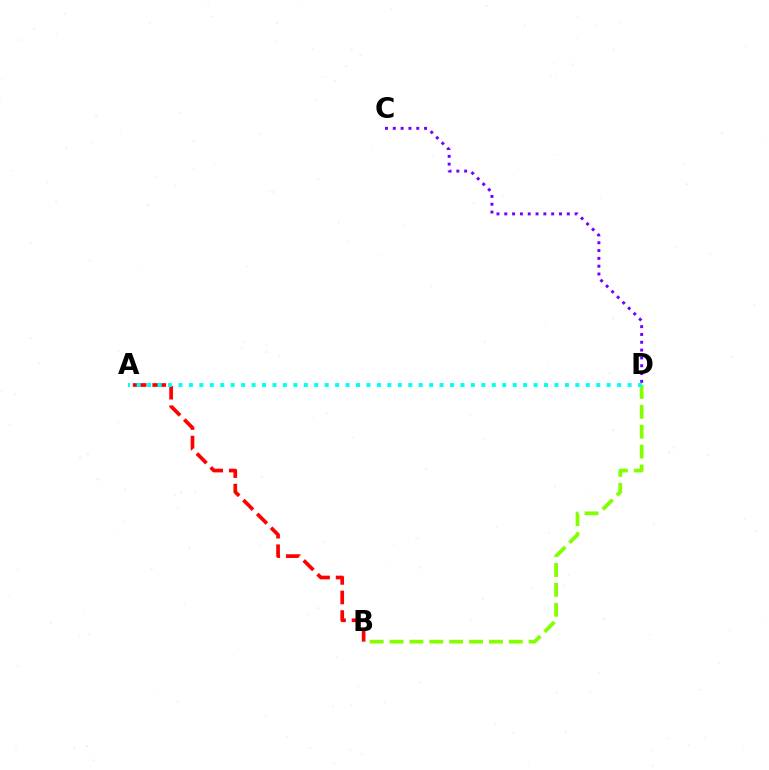{('A', 'B'): [{'color': '#ff0000', 'line_style': 'dashed', 'thickness': 2.66}], ('B', 'D'): [{'color': '#84ff00', 'line_style': 'dashed', 'thickness': 2.7}], ('A', 'D'): [{'color': '#00fff6', 'line_style': 'dotted', 'thickness': 2.84}], ('C', 'D'): [{'color': '#7200ff', 'line_style': 'dotted', 'thickness': 2.12}]}